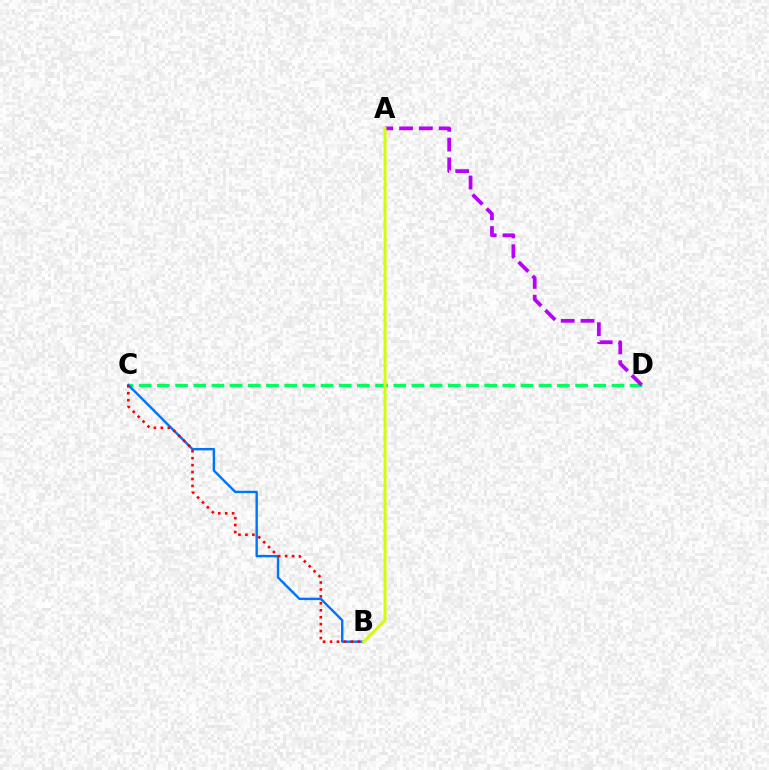{('C', 'D'): [{'color': '#00ff5c', 'line_style': 'dashed', 'thickness': 2.47}], ('B', 'C'): [{'color': '#0074ff', 'line_style': 'solid', 'thickness': 1.73}, {'color': '#ff0000', 'line_style': 'dotted', 'thickness': 1.88}], ('A', 'D'): [{'color': '#b900ff', 'line_style': 'dashed', 'thickness': 2.69}], ('A', 'B'): [{'color': '#d1ff00', 'line_style': 'solid', 'thickness': 2.11}]}